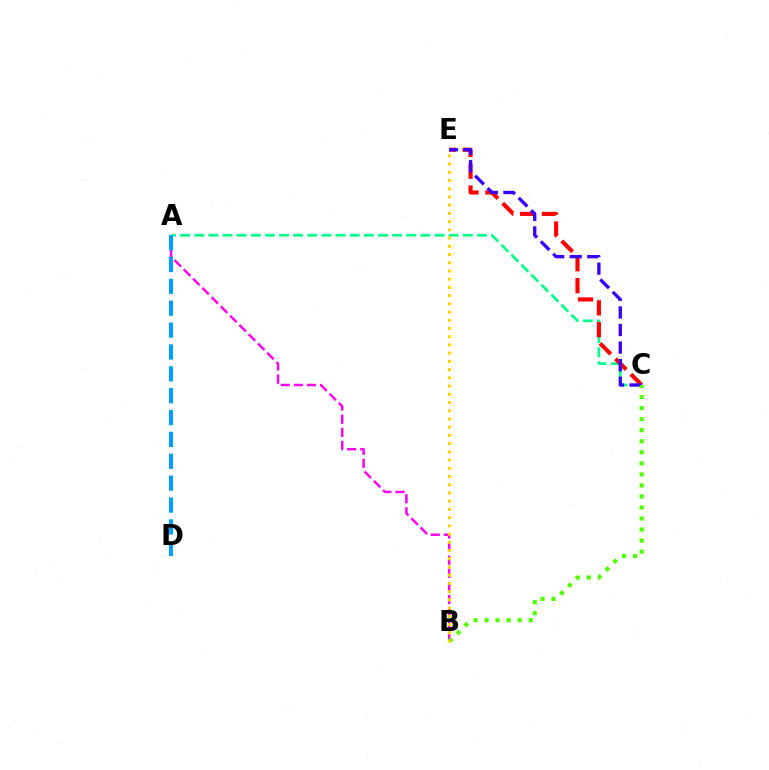{('A', 'C'): [{'color': '#00ff86', 'line_style': 'dashed', 'thickness': 1.92}], ('A', 'B'): [{'color': '#ff00ed', 'line_style': 'dashed', 'thickness': 1.78}], ('A', 'D'): [{'color': '#009eff', 'line_style': 'dashed', 'thickness': 2.97}], ('C', 'E'): [{'color': '#ff0000', 'line_style': 'dashed', 'thickness': 2.96}, {'color': '#3700ff', 'line_style': 'dashed', 'thickness': 2.39}], ('B', 'C'): [{'color': '#4fff00', 'line_style': 'dotted', 'thickness': 3.0}], ('B', 'E'): [{'color': '#ffd500', 'line_style': 'dotted', 'thickness': 2.23}]}